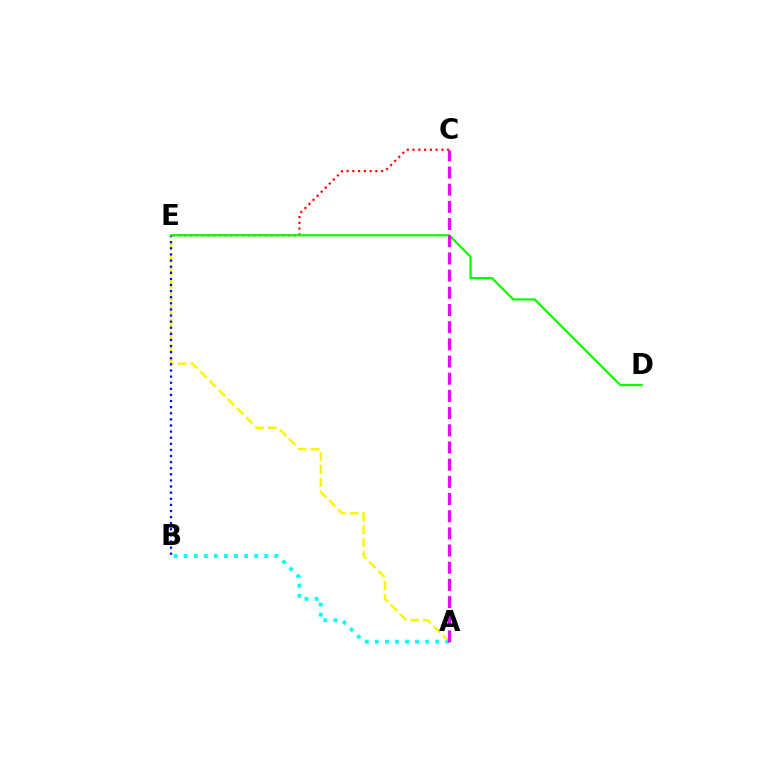{('A', 'E'): [{'color': '#fcf500', 'line_style': 'dashed', 'thickness': 1.76}], ('B', 'E'): [{'color': '#0010ff', 'line_style': 'dotted', 'thickness': 1.66}], ('C', 'E'): [{'color': '#ff0000', 'line_style': 'dotted', 'thickness': 1.56}], ('A', 'B'): [{'color': '#00fff6', 'line_style': 'dotted', 'thickness': 2.73}], ('D', 'E'): [{'color': '#08ff00', 'line_style': 'solid', 'thickness': 1.61}], ('A', 'C'): [{'color': '#ee00ff', 'line_style': 'dashed', 'thickness': 2.33}]}